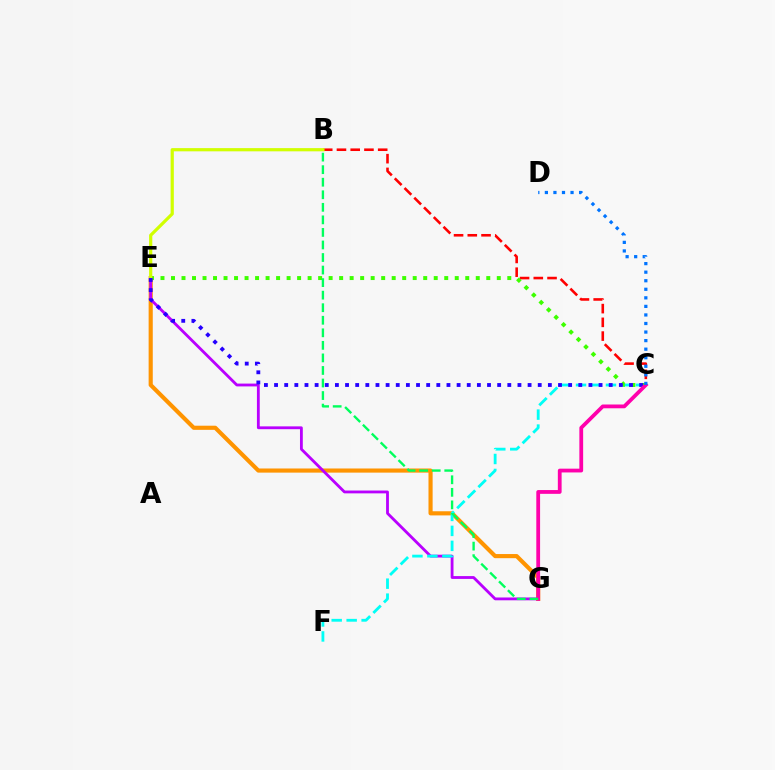{('B', 'C'): [{'color': '#ff0000', 'line_style': 'dashed', 'thickness': 1.87}], ('E', 'G'): [{'color': '#ff9400', 'line_style': 'solid', 'thickness': 2.98}, {'color': '#b900ff', 'line_style': 'solid', 'thickness': 2.03}], ('C', 'F'): [{'color': '#00fff6', 'line_style': 'dashed', 'thickness': 2.03}], ('C', 'E'): [{'color': '#3dff00', 'line_style': 'dotted', 'thickness': 2.86}, {'color': '#2500ff', 'line_style': 'dotted', 'thickness': 2.76}], ('B', 'E'): [{'color': '#d1ff00', 'line_style': 'solid', 'thickness': 2.31}], ('C', 'G'): [{'color': '#ff00ac', 'line_style': 'solid', 'thickness': 2.72}], ('C', 'D'): [{'color': '#0074ff', 'line_style': 'dotted', 'thickness': 2.32}], ('B', 'G'): [{'color': '#00ff5c', 'line_style': 'dashed', 'thickness': 1.7}]}